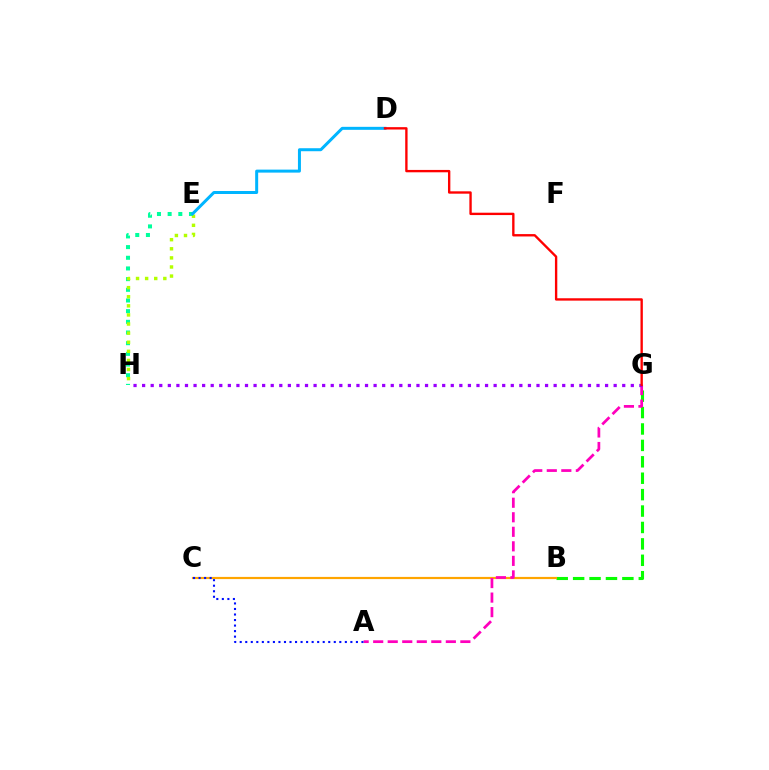{('B', 'G'): [{'color': '#08ff00', 'line_style': 'dashed', 'thickness': 2.23}], ('B', 'C'): [{'color': '#ffa500', 'line_style': 'solid', 'thickness': 1.57}], ('A', 'G'): [{'color': '#ff00bd', 'line_style': 'dashed', 'thickness': 1.97}], ('E', 'H'): [{'color': '#00ff9d', 'line_style': 'dotted', 'thickness': 2.9}, {'color': '#b3ff00', 'line_style': 'dotted', 'thickness': 2.47}], ('G', 'H'): [{'color': '#9b00ff', 'line_style': 'dotted', 'thickness': 2.33}], ('D', 'E'): [{'color': '#00b5ff', 'line_style': 'solid', 'thickness': 2.16}], ('A', 'C'): [{'color': '#0010ff', 'line_style': 'dotted', 'thickness': 1.5}], ('D', 'G'): [{'color': '#ff0000', 'line_style': 'solid', 'thickness': 1.7}]}